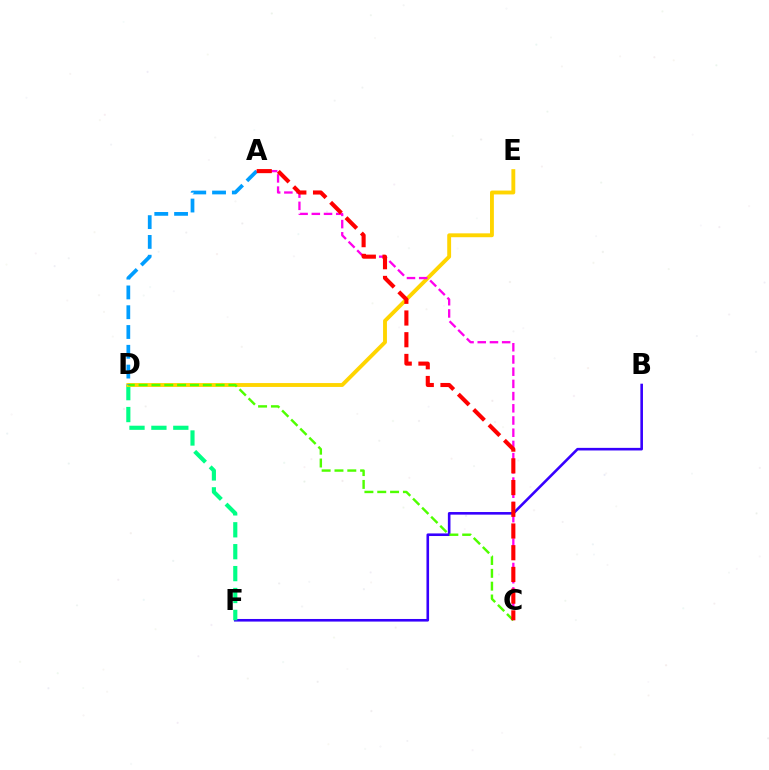{('B', 'F'): [{'color': '#3700ff', 'line_style': 'solid', 'thickness': 1.87}], ('D', 'F'): [{'color': '#00ff86', 'line_style': 'dashed', 'thickness': 2.98}], ('D', 'E'): [{'color': '#ffd500', 'line_style': 'solid', 'thickness': 2.79}], ('A', 'C'): [{'color': '#ff00ed', 'line_style': 'dashed', 'thickness': 1.66}, {'color': '#ff0000', 'line_style': 'dashed', 'thickness': 2.95}], ('C', 'D'): [{'color': '#4fff00', 'line_style': 'dashed', 'thickness': 1.74}], ('A', 'D'): [{'color': '#009eff', 'line_style': 'dashed', 'thickness': 2.69}]}